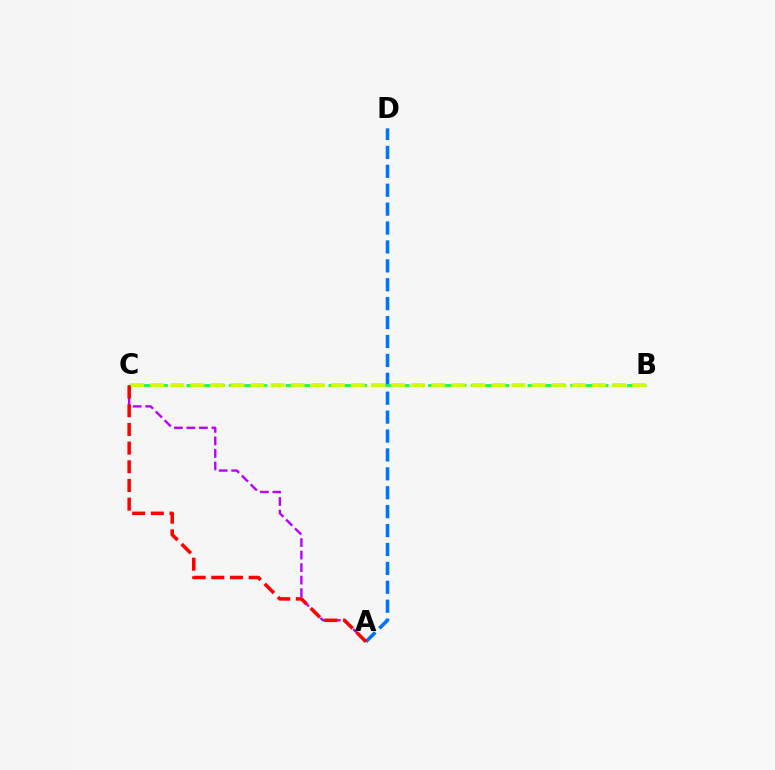{('A', 'C'): [{'color': '#b900ff', 'line_style': 'dashed', 'thickness': 1.7}, {'color': '#ff0000', 'line_style': 'dashed', 'thickness': 2.54}], ('A', 'D'): [{'color': '#0074ff', 'line_style': 'dashed', 'thickness': 2.57}], ('B', 'C'): [{'color': '#00ff5c', 'line_style': 'dashed', 'thickness': 1.93}, {'color': '#d1ff00', 'line_style': 'dashed', 'thickness': 2.73}]}